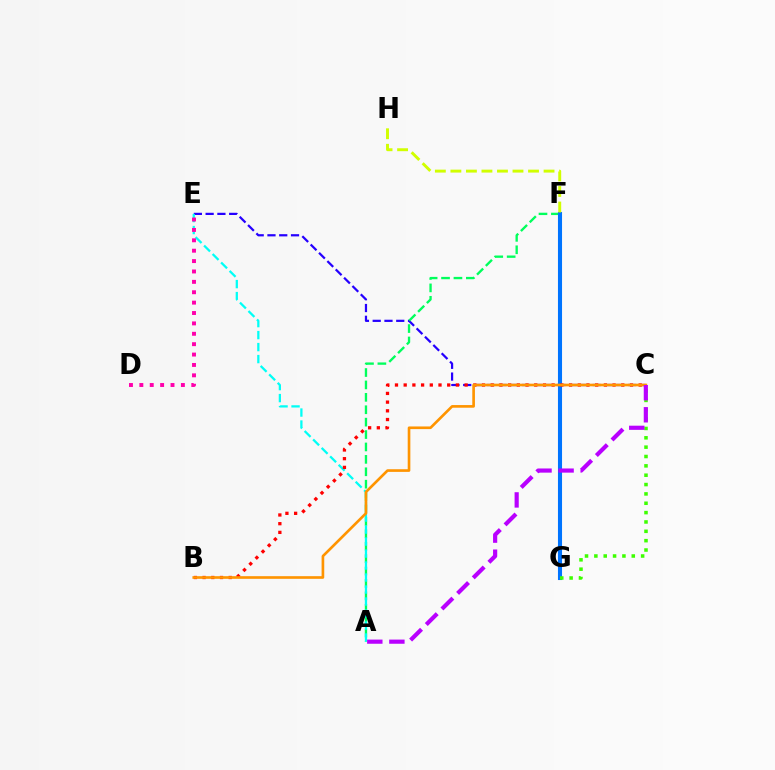{('C', 'E'): [{'color': '#2500ff', 'line_style': 'dashed', 'thickness': 1.6}], ('A', 'F'): [{'color': '#00ff5c', 'line_style': 'dashed', 'thickness': 1.69}], ('F', 'G'): [{'color': '#0074ff', 'line_style': 'solid', 'thickness': 2.94}], ('A', 'E'): [{'color': '#00fff6', 'line_style': 'dashed', 'thickness': 1.63}], ('F', 'H'): [{'color': '#d1ff00', 'line_style': 'dashed', 'thickness': 2.11}], ('C', 'G'): [{'color': '#3dff00', 'line_style': 'dotted', 'thickness': 2.54}], ('B', 'C'): [{'color': '#ff0000', 'line_style': 'dotted', 'thickness': 2.36}, {'color': '#ff9400', 'line_style': 'solid', 'thickness': 1.91}], ('D', 'E'): [{'color': '#ff00ac', 'line_style': 'dotted', 'thickness': 2.82}], ('A', 'C'): [{'color': '#b900ff', 'line_style': 'dashed', 'thickness': 3.0}]}